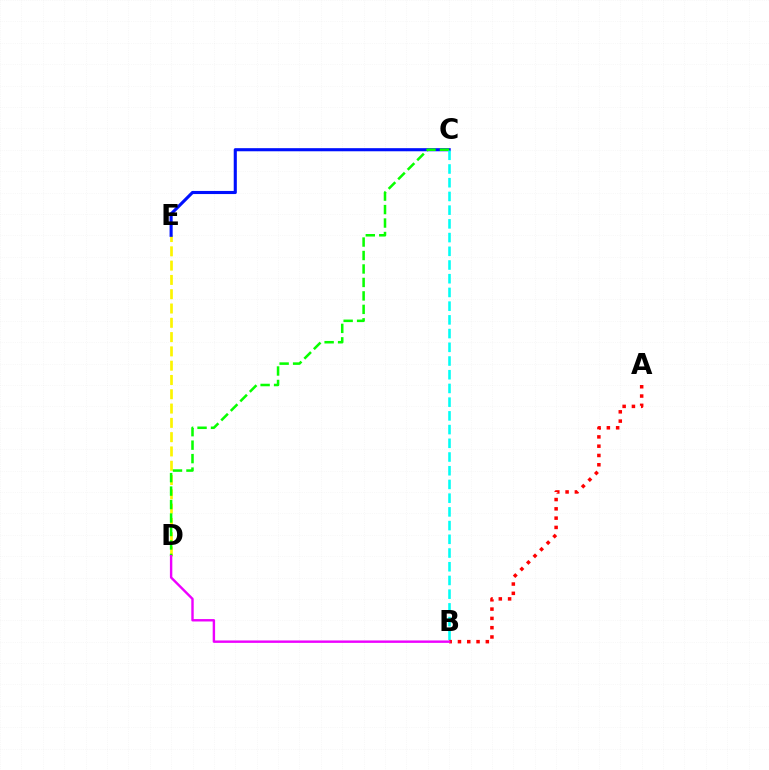{('D', 'E'): [{'color': '#fcf500', 'line_style': 'dashed', 'thickness': 1.94}], ('C', 'E'): [{'color': '#0010ff', 'line_style': 'solid', 'thickness': 2.24}], ('C', 'D'): [{'color': '#08ff00', 'line_style': 'dashed', 'thickness': 1.83}], ('B', 'C'): [{'color': '#00fff6', 'line_style': 'dashed', 'thickness': 1.86}], ('A', 'B'): [{'color': '#ff0000', 'line_style': 'dotted', 'thickness': 2.52}], ('B', 'D'): [{'color': '#ee00ff', 'line_style': 'solid', 'thickness': 1.73}]}